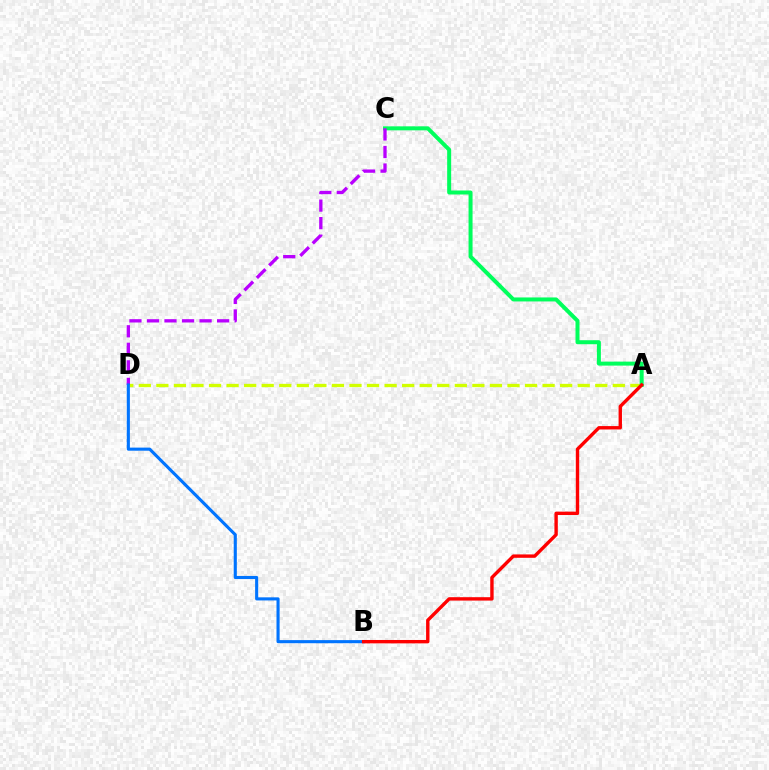{('A', 'D'): [{'color': '#d1ff00', 'line_style': 'dashed', 'thickness': 2.38}], ('A', 'C'): [{'color': '#00ff5c', 'line_style': 'solid', 'thickness': 2.88}], ('C', 'D'): [{'color': '#b900ff', 'line_style': 'dashed', 'thickness': 2.38}], ('B', 'D'): [{'color': '#0074ff', 'line_style': 'solid', 'thickness': 2.24}], ('A', 'B'): [{'color': '#ff0000', 'line_style': 'solid', 'thickness': 2.44}]}